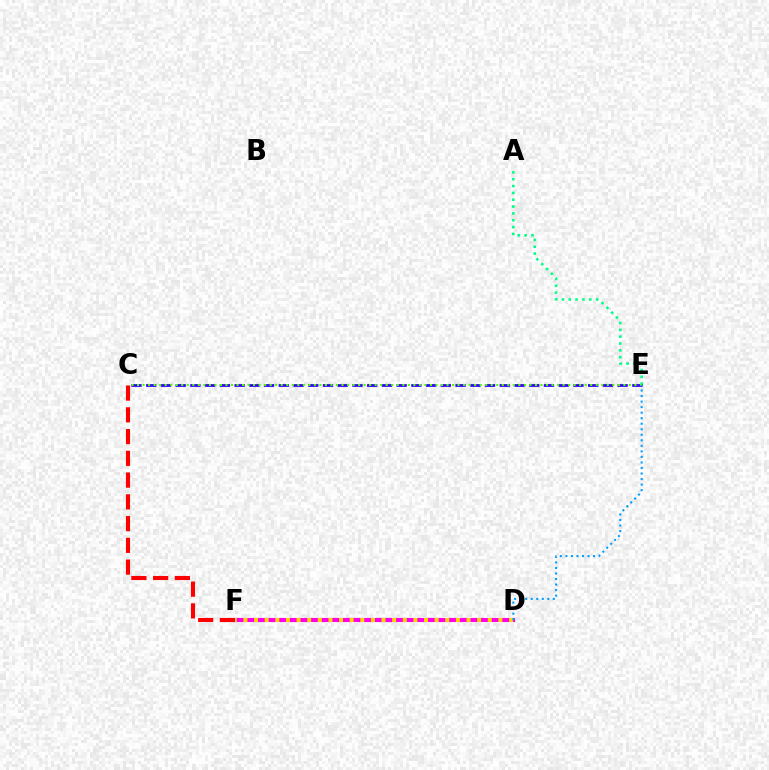{('D', 'F'): [{'color': '#ff00ed', 'line_style': 'solid', 'thickness': 2.96}, {'color': '#ffd500', 'line_style': 'dotted', 'thickness': 2.89}], ('C', 'F'): [{'color': '#ff0000', 'line_style': 'dashed', 'thickness': 2.96}], ('A', 'E'): [{'color': '#00ff86', 'line_style': 'dotted', 'thickness': 1.86}], ('C', 'E'): [{'color': '#3700ff', 'line_style': 'dashed', 'thickness': 2.0}, {'color': '#4fff00', 'line_style': 'dotted', 'thickness': 1.5}], ('D', 'E'): [{'color': '#009eff', 'line_style': 'dotted', 'thickness': 1.5}]}